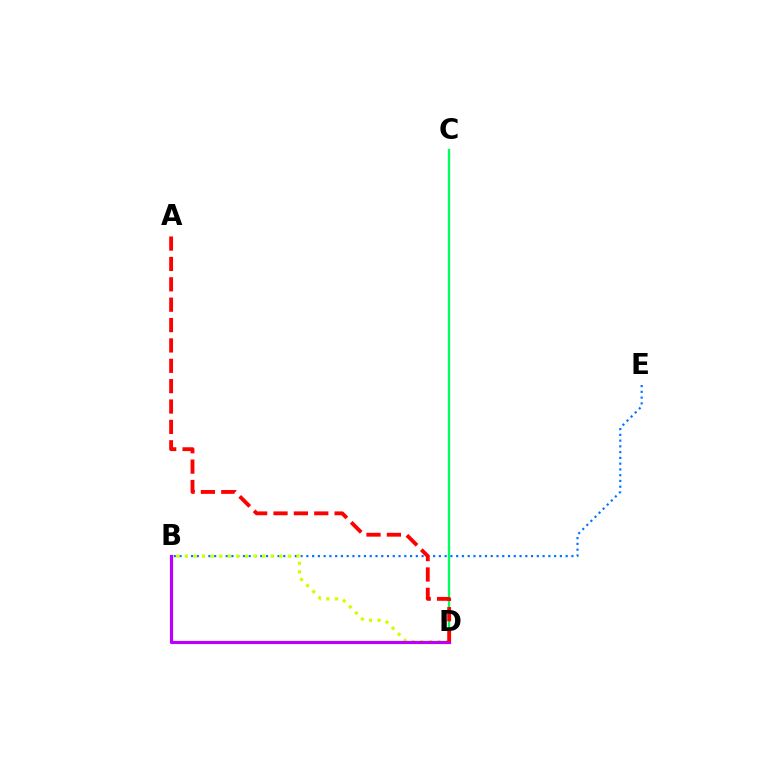{('C', 'D'): [{'color': '#00ff5c', 'line_style': 'solid', 'thickness': 1.67}], ('B', 'E'): [{'color': '#0074ff', 'line_style': 'dotted', 'thickness': 1.57}], ('B', 'D'): [{'color': '#d1ff00', 'line_style': 'dotted', 'thickness': 2.33}, {'color': '#b900ff', 'line_style': 'solid', 'thickness': 2.28}], ('A', 'D'): [{'color': '#ff0000', 'line_style': 'dashed', 'thickness': 2.77}]}